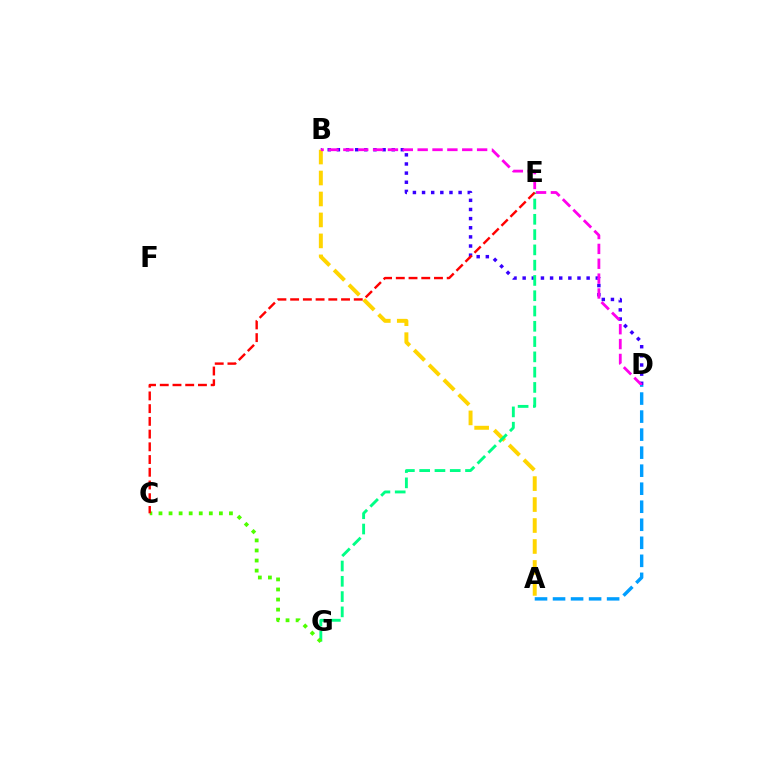{('B', 'D'): [{'color': '#3700ff', 'line_style': 'dotted', 'thickness': 2.48}, {'color': '#ff00ed', 'line_style': 'dashed', 'thickness': 2.02}], ('A', 'B'): [{'color': '#ffd500', 'line_style': 'dashed', 'thickness': 2.85}], ('E', 'G'): [{'color': '#00ff86', 'line_style': 'dashed', 'thickness': 2.08}], ('C', 'G'): [{'color': '#4fff00', 'line_style': 'dotted', 'thickness': 2.74}], ('A', 'D'): [{'color': '#009eff', 'line_style': 'dashed', 'thickness': 2.45}], ('C', 'E'): [{'color': '#ff0000', 'line_style': 'dashed', 'thickness': 1.73}]}